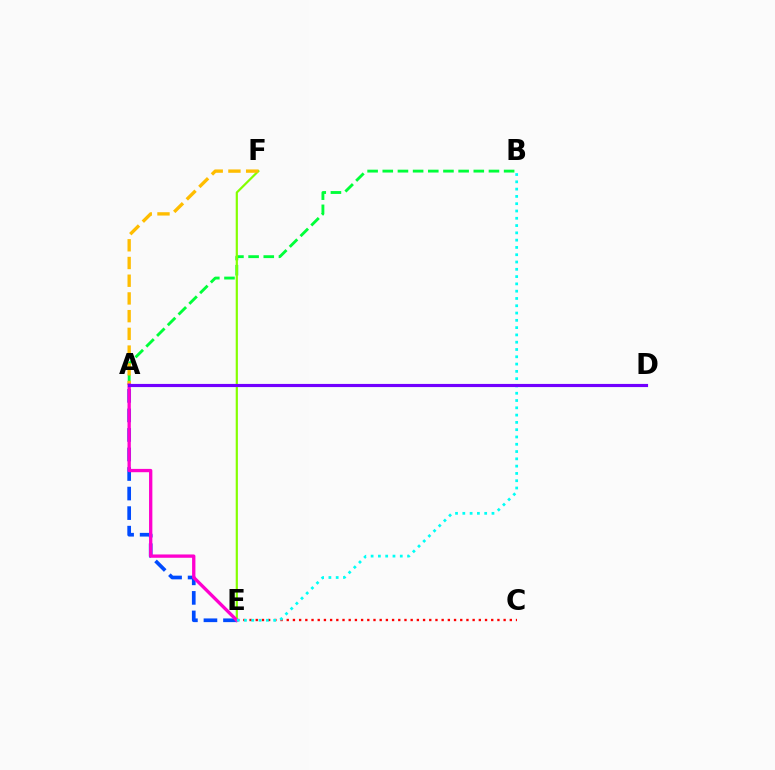{('A', 'B'): [{'color': '#00ff39', 'line_style': 'dashed', 'thickness': 2.06}], ('C', 'E'): [{'color': '#ff0000', 'line_style': 'dotted', 'thickness': 1.68}], ('A', 'E'): [{'color': '#004bff', 'line_style': 'dashed', 'thickness': 2.65}, {'color': '#ff00cf', 'line_style': 'solid', 'thickness': 2.39}], ('E', 'F'): [{'color': '#84ff00', 'line_style': 'solid', 'thickness': 1.58}], ('A', 'F'): [{'color': '#ffbd00', 'line_style': 'dashed', 'thickness': 2.41}], ('B', 'E'): [{'color': '#00fff6', 'line_style': 'dotted', 'thickness': 1.98}], ('A', 'D'): [{'color': '#7200ff', 'line_style': 'solid', 'thickness': 2.27}]}